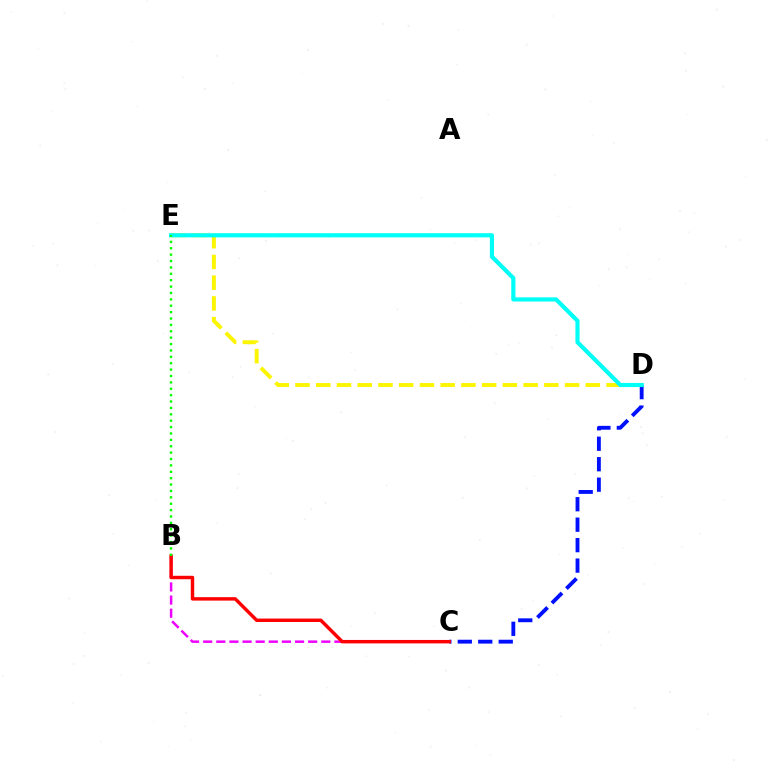{('C', 'D'): [{'color': '#0010ff', 'line_style': 'dashed', 'thickness': 2.78}], ('D', 'E'): [{'color': '#fcf500', 'line_style': 'dashed', 'thickness': 2.82}, {'color': '#00fff6', 'line_style': 'solid', 'thickness': 2.99}], ('B', 'C'): [{'color': '#ee00ff', 'line_style': 'dashed', 'thickness': 1.78}, {'color': '#ff0000', 'line_style': 'solid', 'thickness': 2.48}], ('B', 'E'): [{'color': '#08ff00', 'line_style': 'dotted', 'thickness': 1.74}]}